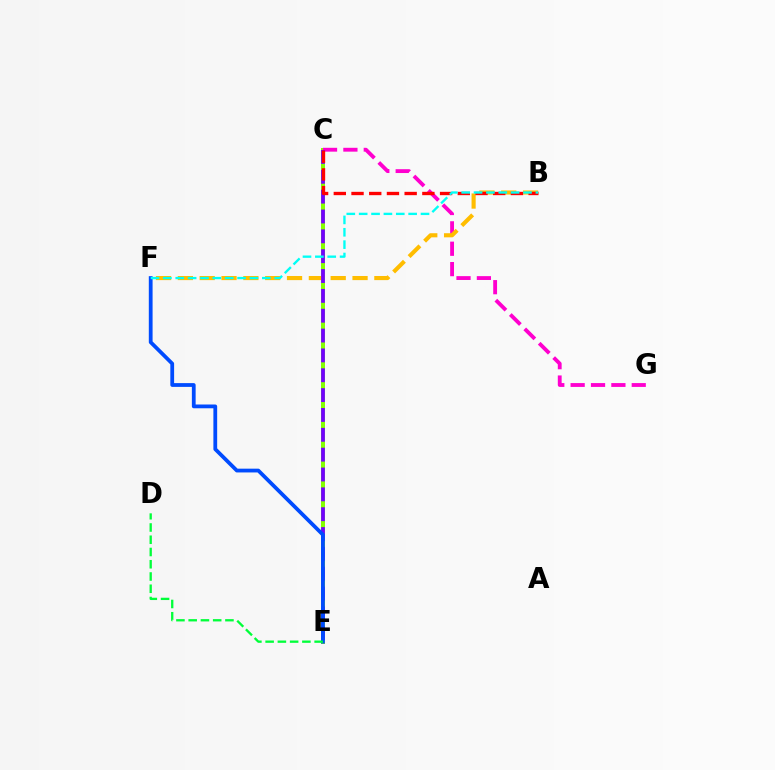{('C', 'E'): [{'color': '#84ff00', 'line_style': 'solid', 'thickness': 2.88}, {'color': '#7200ff', 'line_style': 'dashed', 'thickness': 2.7}], ('C', 'G'): [{'color': '#ff00cf', 'line_style': 'dashed', 'thickness': 2.77}], ('B', 'F'): [{'color': '#ffbd00', 'line_style': 'dashed', 'thickness': 2.97}, {'color': '#00fff6', 'line_style': 'dashed', 'thickness': 1.68}], ('E', 'F'): [{'color': '#004bff', 'line_style': 'solid', 'thickness': 2.72}], ('D', 'E'): [{'color': '#00ff39', 'line_style': 'dashed', 'thickness': 1.66}], ('B', 'C'): [{'color': '#ff0000', 'line_style': 'dashed', 'thickness': 2.41}]}